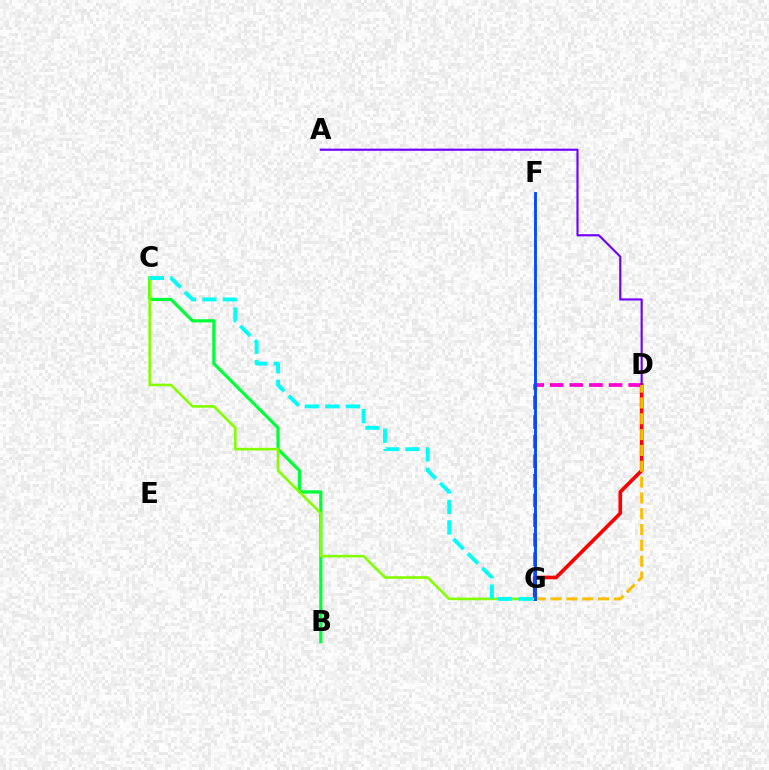{('D', 'G'): [{'color': '#ff00cf', 'line_style': 'dashed', 'thickness': 2.66}, {'color': '#ff0000', 'line_style': 'solid', 'thickness': 2.63}, {'color': '#ffbd00', 'line_style': 'dashed', 'thickness': 2.15}], ('B', 'C'): [{'color': '#00ff39', 'line_style': 'solid', 'thickness': 2.32}], ('C', 'G'): [{'color': '#84ff00', 'line_style': 'solid', 'thickness': 1.88}, {'color': '#00fff6', 'line_style': 'dashed', 'thickness': 2.78}], ('A', 'D'): [{'color': '#7200ff', 'line_style': 'solid', 'thickness': 1.56}], ('F', 'G'): [{'color': '#004bff', 'line_style': 'solid', 'thickness': 2.06}]}